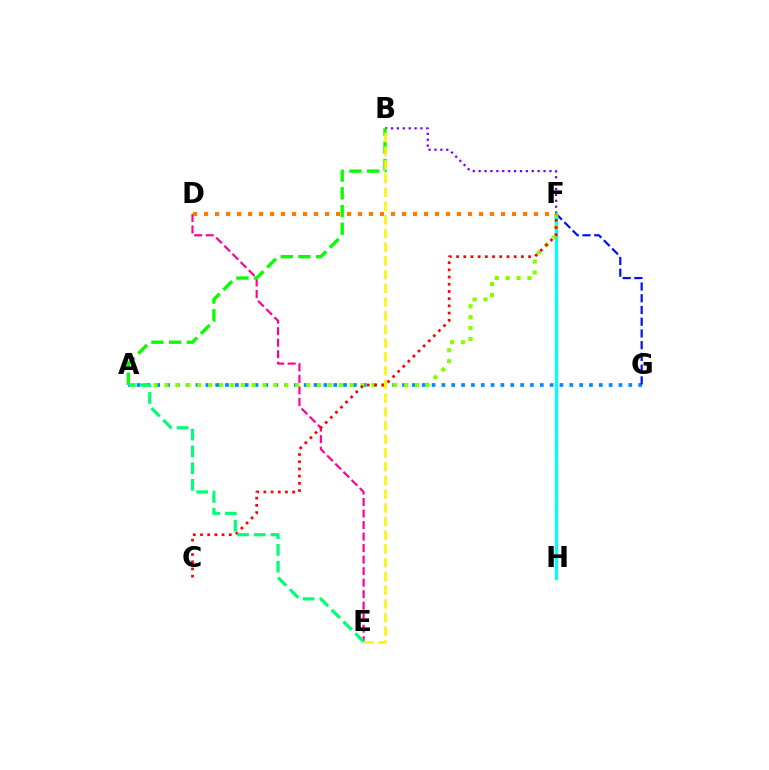{('F', 'H'): [{'color': '#ee00ff', 'line_style': 'dashed', 'thickness': 2.29}, {'color': '#00fff6', 'line_style': 'solid', 'thickness': 2.32}], ('A', 'G'): [{'color': '#008cff', 'line_style': 'dotted', 'thickness': 2.67}], ('B', 'F'): [{'color': '#7200ff', 'line_style': 'dotted', 'thickness': 1.6}], ('F', 'G'): [{'color': '#0010ff', 'line_style': 'dashed', 'thickness': 1.59}], ('D', 'E'): [{'color': '#ff0094', 'line_style': 'dashed', 'thickness': 1.56}], ('A', 'B'): [{'color': '#08ff00', 'line_style': 'dashed', 'thickness': 2.41}], ('A', 'F'): [{'color': '#84ff00', 'line_style': 'dotted', 'thickness': 2.96}], ('C', 'F'): [{'color': '#ff0000', 'line_style': 'dotted', 'thickness': 1.96}], ('A', 'E'): [{'color': '#00ff74', 'line_style': 'dashed', 'thickness': 2.27}], ('B', 'E'): [{'color': '#fcf500', 'line_style': 'dashed', 'thickness': 1.86}], ('D', 'F'): [{'color': '#ff7c00', 'line_style': 'dotted', 'thickness': 2.99}]}